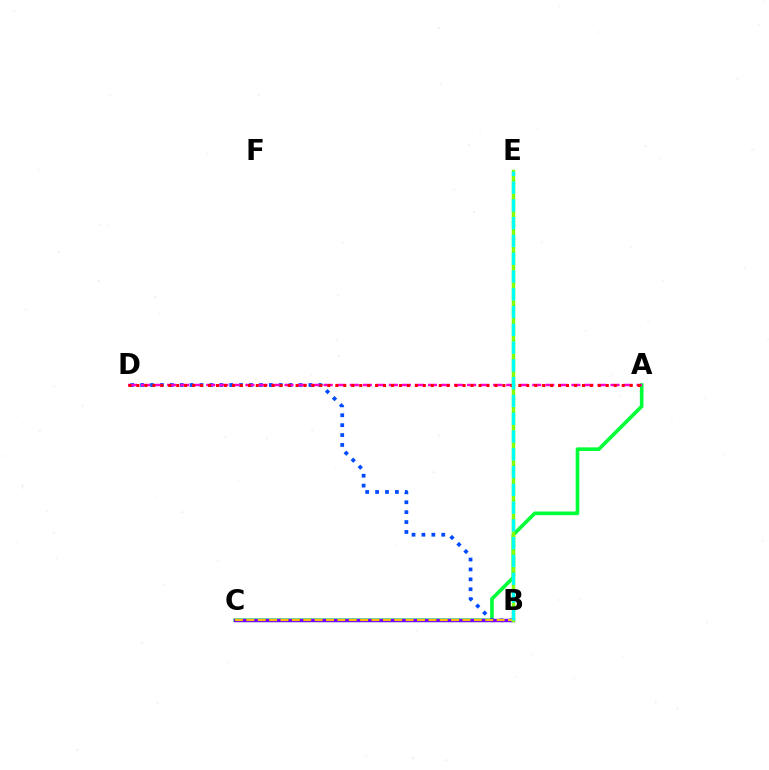{('A', 'C'): [{'color': '#00ff39', 'line_style': 'solid', 'thickness': 2.61}], ('B', 'D'): [{'color': '#004bff', 'line_style': 'dotted', 'thickness': 2.69}], ('B', 'C'): [{'color': '#7200ff', 'line_style': 'solid', 'thickness': 2.45}, {'color': '#ffbd00', 'line_style': 'dashed', 'thickness': 1.55}], ('A', 'D'): [{'color': '#ff00cf', 'line_style': 'dashed', 'thickness': 1.77}, {'color': '#ff0000', 'line_style': 'dotted', 'thickness': 2.16}], ('B', 'E'): [{'color': '#84ff00', 'line_style': 'solid', 'thickness': 2.5}, {'color': '#00fff6', 'line_style': 'dashed', 'thickness': 2.42}]}